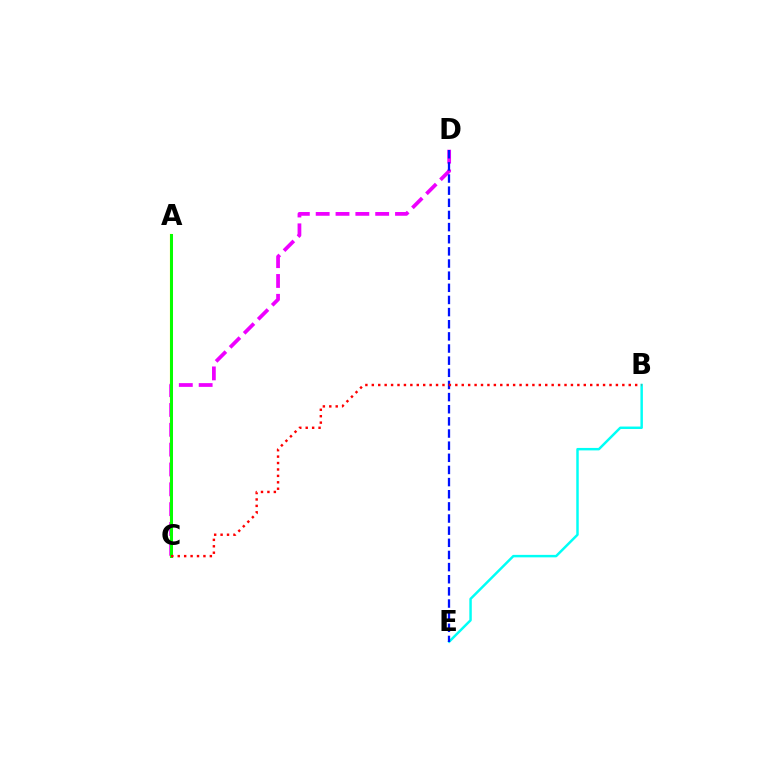{('A', 'C'): [{'color': '#fcf500', 'line_style': 'solid', 'thickness': 1.58}, {'color': '#08ff00', 'line_style': 'solid', 'thickness': 2.17}], ('C', 'D'): [{'color': '#ee00ff', 'line_style': 'dashed', 'thickness': 2.69}], ('B', 'E'): [{'color': '#00fff6', 'line_style': 'solid', 'thickness': 1.78}], ('D', 'E'): [{'color': '#0010ff', 'line_style': 'dashed', 'thickness': 1.65}], ('B', 'C'): [{'color': '#ff0000', 'line_style': 'dotted', 'thickness': 1.75}]}